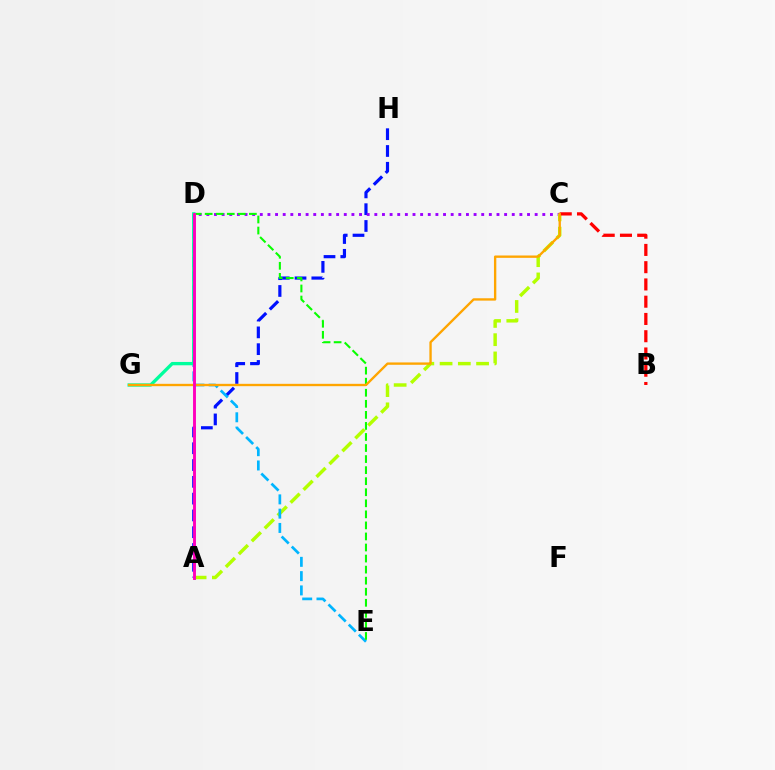{('A', 'H'): [{'color': '#0010ff', 'line_style': 'dashed', 'thickness': 2.28}], ('C', 'D'): [{'color': '#9b00ff', 'line_style': 'dotted', 'thickness': 2.07}], ('A', 'C'): [{'color': '#b3ff00', 'line_style': 'dashed', 'thickness': 2.48}], ('D', 'E'): [{'color': '#00b5ff', 'line_style': 'dashed', 'thickness': 1.94}, {'color': '#08ff00', 'line_style': 'dashed', 'thickness': 1.5}], ('B', 'C'): [{'color': '#ff0000', 'line_style': 'dashed', 'thickness': 2.34}], ('D', 'G'): [{'color': '#00ff9d', 'line_style': 'solid', 'thickness': 2.39}], ('C', 'G'): [{'color': '#ffa500', 'line_style': 'solid', 'thickness': 1.69}], ('A', 'D'): [{'color': '#ff00bd', 'line_style': 'solid', 'thickness': 2.09}]}